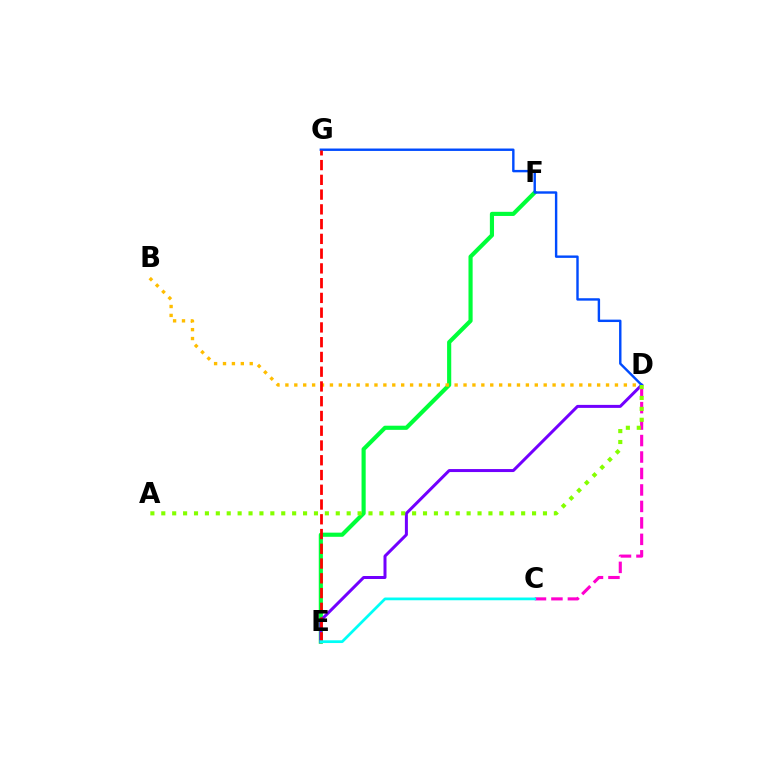{('C', 'D'): [{'color': '#ff00cf', 'line_style': 'dashed', 'thickness': 2.24}], ('E', 'F'): [{'color': '#00ff39', 'line_style': 'solid', 'thickness': 2.99}], ('D', 'E'): [{'color': '#7200ff', 'line_style': 'solid', 'thickness': 2.16}], ('B', 'D'): [{'color': '#ffbd00', 'line_style': 'dotted', 'thickness': 2.42}], ('D', 'G'): [{'color': '#004bff', 'line_style': 'solid', 'thickness': 1.74}], ('E', 'G'): [{'color': '#ff0000', 'line_style': 'dashed', 'thickness': 2.0}], ('A', 'D'): [{'color': '#84ff00', 'line_style': 'dotted', 'thickness': 2.96}], ('C', 'E'): [{'color': '#00fff6', 'line_style': 'solid', 'thickness': 1.97}]}